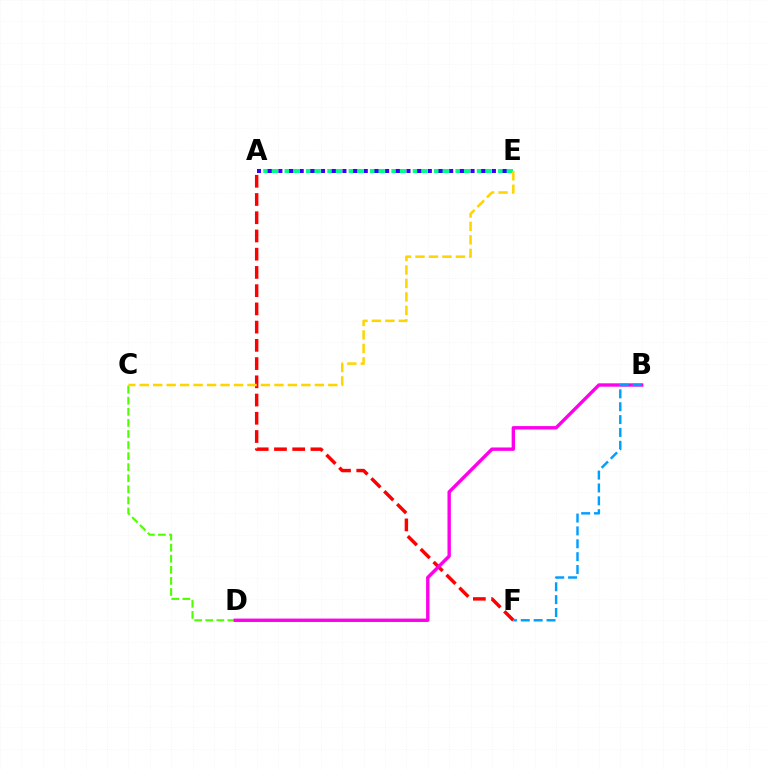{('A', 'E'): [{'color': '#00ff86', 'line_style': 'dashed', 'thickness': 2.9}, {'color': '#3700ff', 'line_style': 'dotted', 'thickness': 2.9}], ('A', 'F'): [{'color': '#ff0000', 'line_style': 'dashed', 'thickness': 2.48}], ('C', 'D'): [{'color': '#4fff00', 'line_style': 'dashed', 'thickness': 1.5}], ('B', 'D'): [{'color': '#ff00ed', 'line_style': 'solid', 'thickness': 2.44}], ('C', 'E'): [{'color': '#ffd500', 'line_style': 'dashed', 'thickness': 1.83}], ('B', 'F'): [{'color': '#009eff', 'line_style': 'dashed', 'thickness': 1.75}]}